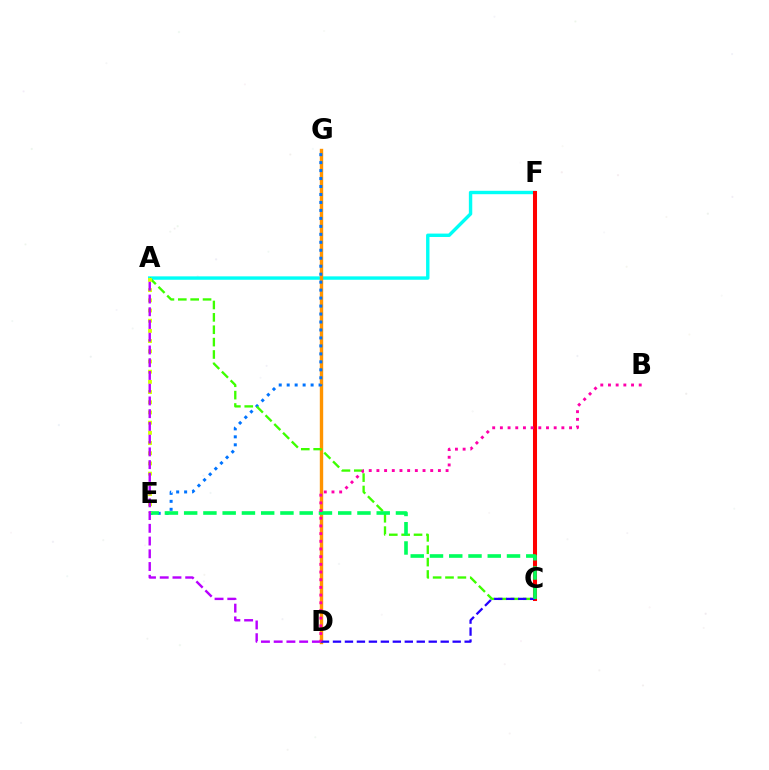{('A', 'F'): [{'color': '#00fff6', 'line_style': 'solid', 'thickness': 2.45}], ('C', 'F'): [{'color': '#ff0000', 'line_style': 'solid', 'thickness': 2.91}], ('D', 'G'): [{'color': '#ff9400', 'line_style': 'solid', 'thickness': 2.44}], ('E', 'G'): [{'color': '#0074ff', 'line_style': 'dotted', 'thickness': 2.17}], ('A', 'C'): [{'color': '#3dff00', 'line_style': 'dashed', 'thickness': 1.68}], ('C', 'D'): [{'color': '#2500ff', 'line_style': 'dashed', 'thickness': 1.63}], ('C', 'E'): [{'color': '#00ff5c', 'line_style': 'dashed', 'thickness': 2.62}], ('A', 'E'): [{'color': '#d1ff00', 'line_style': 'dotted', 'thickness': 2.77}], ('A', 'D'): [{'color': '#b900ff', 'line_style': 'dashed', 'thickness': 1.73}], ('B', 'D'): [{'color': '#ff00ac', 'line_style': 'dotted', 'thickness': 2.09}]}